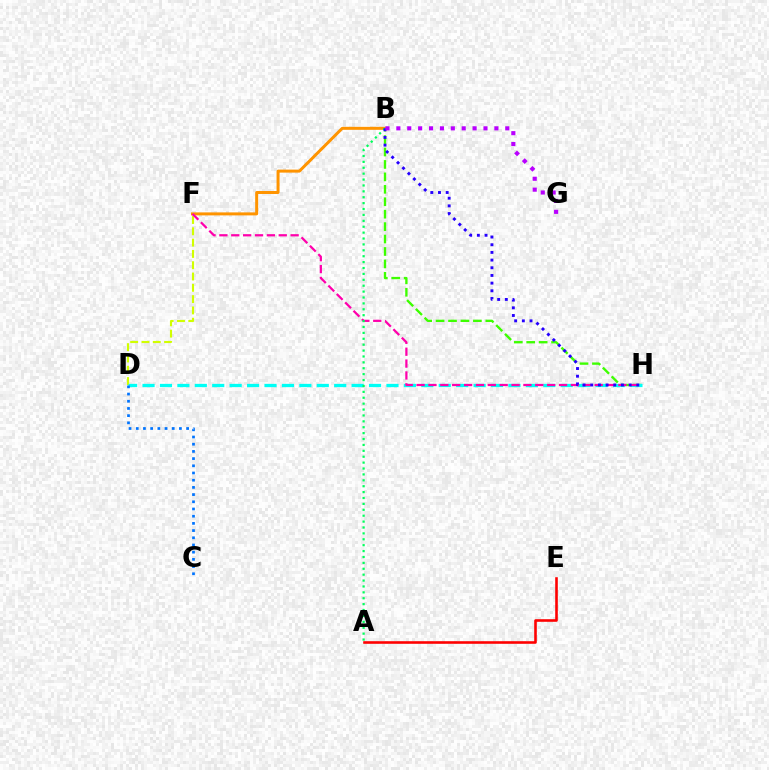{('A', 'E'): [{'color': '#ff0000', 'line_style': 'solid', 'thickness': 1.87}], ('B', 'F'): [{'color': '#ff9400', 'line_style': 'solid', 'thickness': 2.15}], ('D', 'F'): [{'color': '#d1ff00', 'line_style': 'dashed', 'thickness': 1.54}], ('B', 'H'): [{'color': '#3dff00', 'line_style': 'dashed', 'thickness': 1.69}, {'color': '#2500ff', 'line_style': 'dotted', 'thickness': 2.09}], ('D', 'H'): [{'color': '#00fff6', 'line_style': 'dashed', 'thickness': 2.37}], ('F', 'H'): [{'color': '#ff00ac', 'line_style': 'dashed', 'thickness': 1.61}], ('C', 'D'): [{'color': '#0074ff', 'line_style': 'dotted', 'thickness': 1.96}], ('A', 'B'): [{'color': '#00ff5c', 'line_style': 'dotted', 'thickness': 1.6}], ('B', 'G'): [{'color': '#b900ff', 'line_style': 'dotted', 'thickness': 2.96}]}